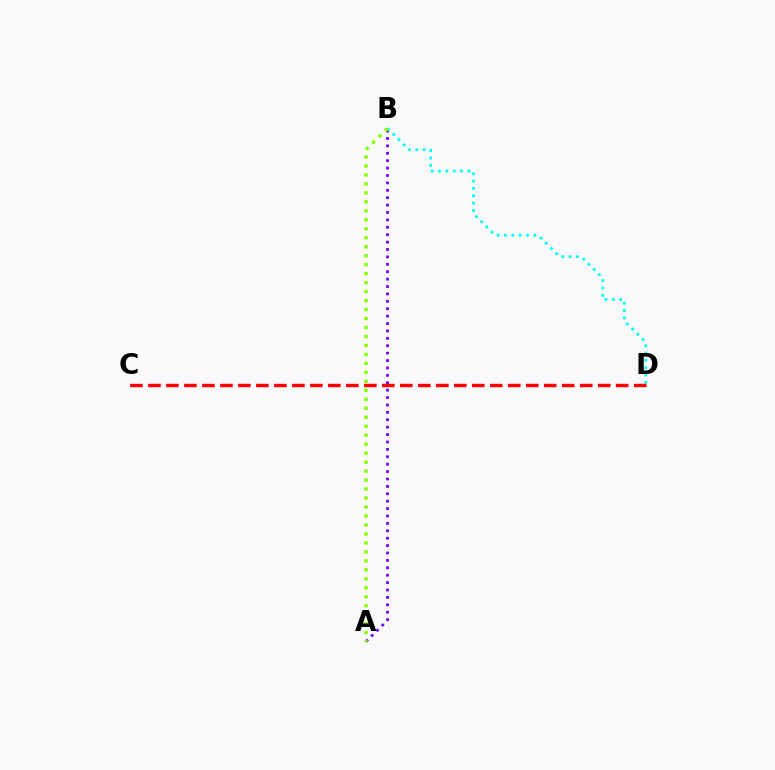{('A', 'B'): [{'color': '#7200ff', 'line_style': 'dotted', 'thickness': 2.01}, {'color': '#84ff00', 'line_style': 'dotted', 'thickness': 2.44}], ('B', 'D'): [{'color': '#00fff6', 'line_style': 'dotted', 'thickness': 2.0}], ('C', 'D'): [{'color': '#ff0000', 'line_style': 'dashed', 'thickness': 2.44}]}